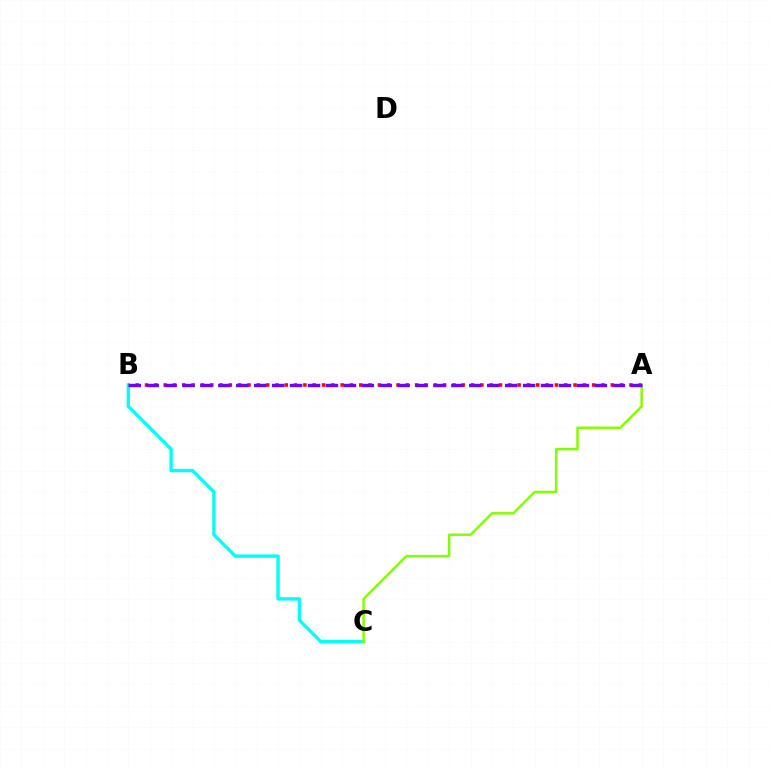{('A', 'B'): [{'color': '#ff0000', 'line_style': 'dotted', 'thickness': 2.53}, {'color': '#7200ff', 'line_style': 'dashed', 'thickness': 2.44}], ('B', 'C'): [{'color': '#00fff6', 'line_style': 'solid', 'thickness': 2.41}], ('A', 'C'): [{'color': '#84ff00', 'line_style': 'solid', 'thickness': 1.79}]}